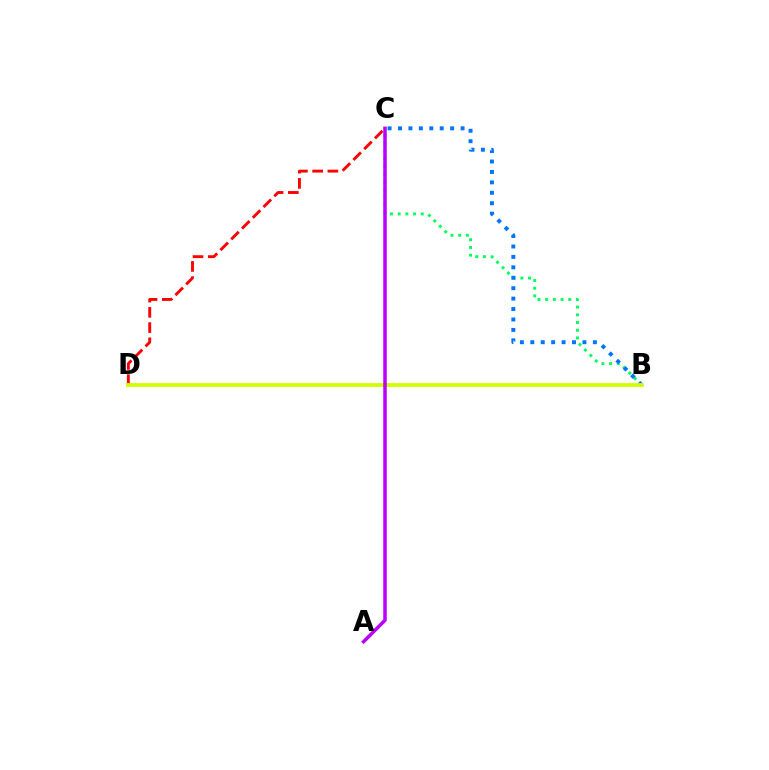{('C', 'D'): [{'color': '#ff0000', 'line_style': 'dashed', 'thickness': 2.07}], ('B', 'C'): [{'color': '#00ff5c', 'line_style': 'dotted', 'thickness': 2.09}, {'color': '#0074ff', 'line_style': 'dotted', 'thickness': 2.83}], ('B', 'D'): [{'color': '#d1ff00', 'line_style': 'solid', 'thickness': 2.73}], ('A', 'C'): [{'color': '#b900ff', 'line_style': 'solid', 'thickness': 2.51}]}